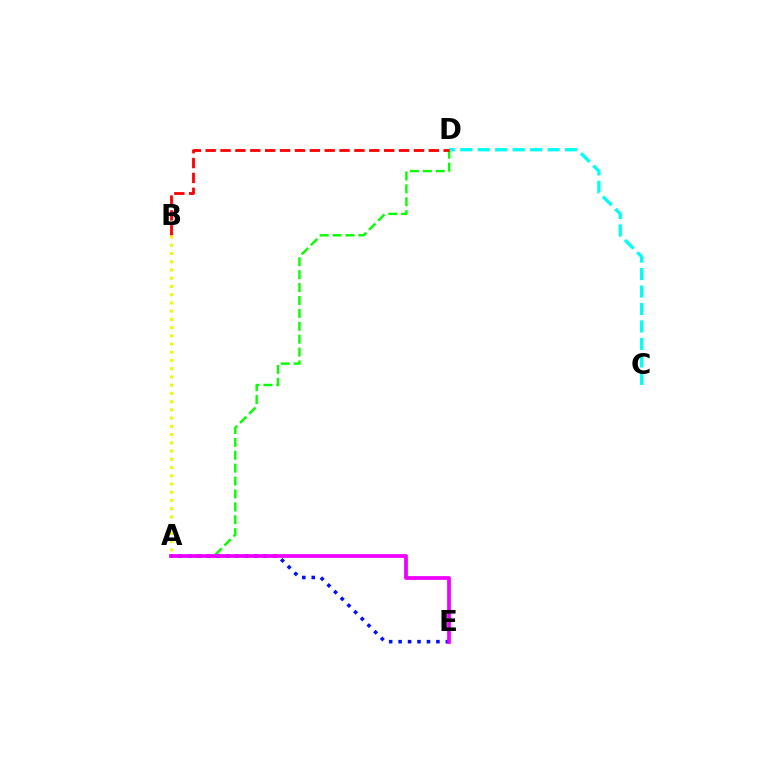{('C', 'D'): [{'color': '#00fff6', 'line_style': 'dashed', 'thickness': 2.37}], ('A', 'D'): [{'color': '#08ff00', 'line_style': 'dashed', 'thickness': 1.75}], ('B', 'D'): [{'color': '#ff0000', 'line_style': 'dashed', 'thickness': 2.02}], ('A', 'E'): [{'color': '#0010ff', 'line_style': 'dotted', 'thickness': 2.57}, {'color': '#ee00ff', 'line_style': 'solid', 'thickness': 2.7}], ('A', 'B'): [{'color': '#fcf500', 'line_style': 'dotted', 'thickness': 2.24}]}